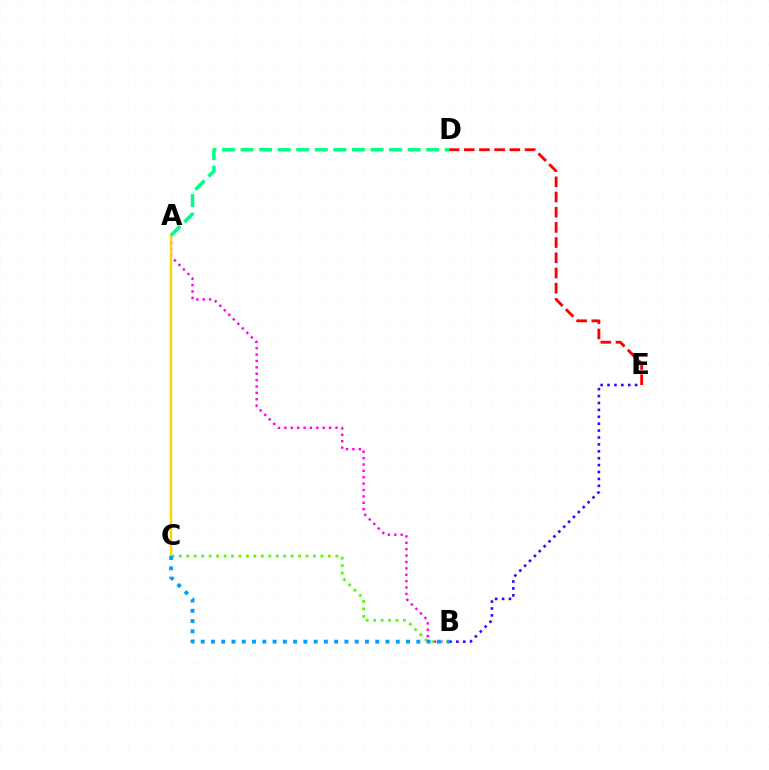{('A', 'B'): [{'color': '#ff00ed', 'line_style': 'dotted', 'thickness': 1.74}], ('A', 'C'): [{'color': '#ffd500', 'line_style': 'solid', 'thickness': 1.66}], ('B', 'E'): [{'color': '#3700ff', 'line_style': 'dotted', 'thickness': 1.88}], ('B', 'C'): [{'color': '#4fff00', 'line_style': 'dotted', 'thickness': 2.02}, {'color': '#009eff', 'line_style': 'dotted', 'thickness': 2.79}], ('D', 'E'): [{'color': '#ff0000', 'line_style': 'dashed', 'thickness': 2.06}], ('A', 'D'): [{'color': '#00ff86', 'line_style': 'dashed', 'thickness': 2.52}]}